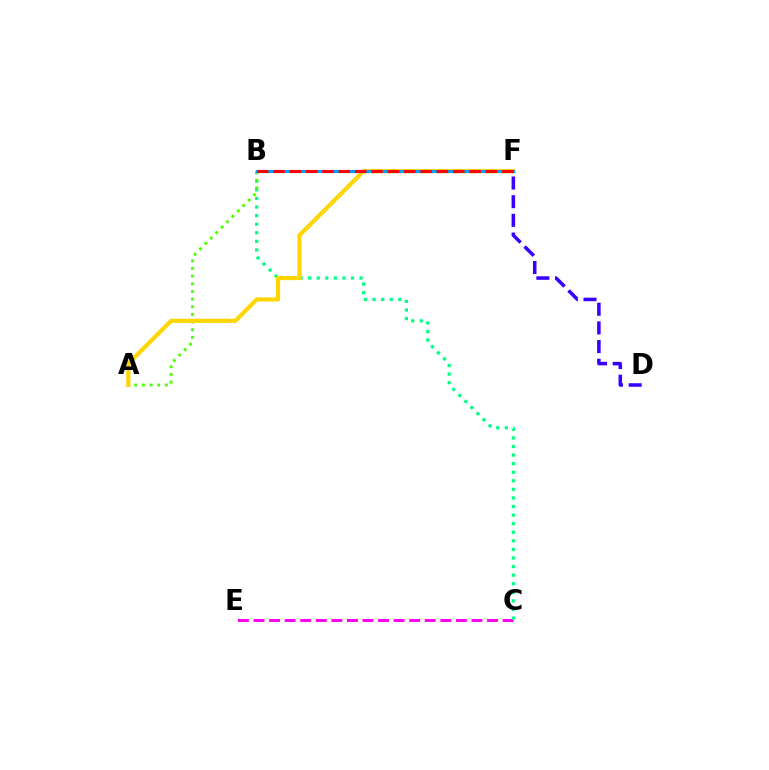{('D', 'F'): [{'color': '#3700ff', 'line_style': 'dashed', 'thickness': 2.54}], ('C', 'E'): [{'color': '#ff00ed', 'line_style': 'dashed', 'thickness': 2.11}], ('B', 'C'): [{'color': '#00ff86', 'line_style': 'dotted', 'thickness': 2.33}], ('A', 'B'): [{'color': '#4fff00', 'line_style': 'dotted', 'thickness': 2.08}], ('A', 'F'): [{'color': '#ffd500', 'line_style': 'solid', 'thickness': 2.99}], ('B', 'F'): [{'color': '#009eff', 'line_style': 'solid', 'thickness': 2.23}, {'color': '#ff0000', 'line_style': 'dashed', 'thickness': 2.22}]}